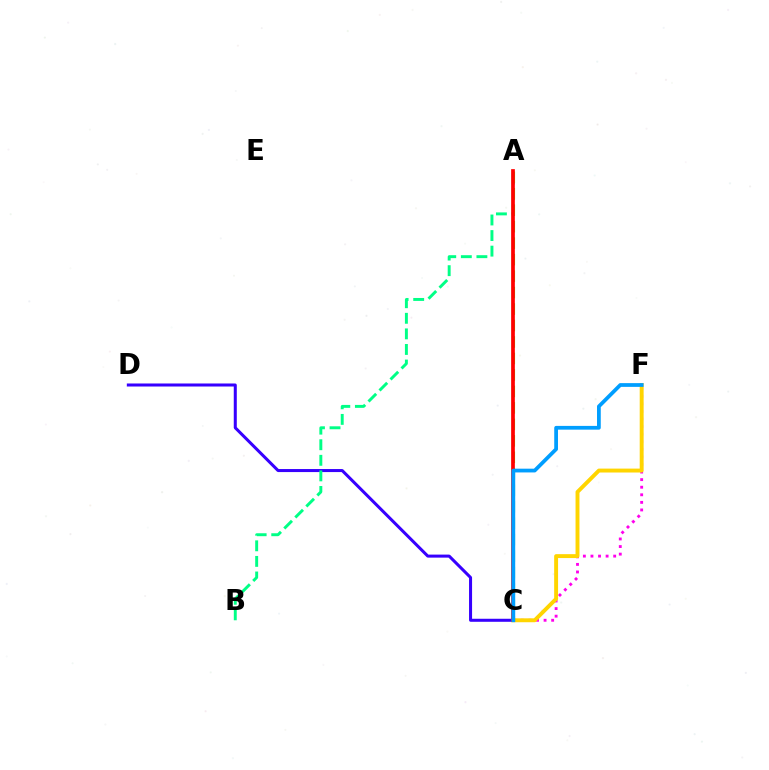{('C', 'D'): [{'color': '#3700ff', 'line_style': 'solid', 'thickness': 2.18}], ('A', 'B'): [{'color': '#00ff86', 'line_style': 'dashed', 'thickness': 2.12}], ('C', 'F'): [{'color': '#ff00ed', 'line_style': 'dotted', 'thickness': 2.06}, {'color': '#ffd500', 'line_style': 'solid', 'thickness': 2.82}, {'color': '#009eff', 'line_style': 'solid', 'thickness': 2.7}], ('A', 'C'): [{'color': '#4fff00', 'line_style': 'dashed', 'thickness': 2.24}, {'color': '#ff0000', 'line_style': 'solid', 'thickness': 2.67}]}